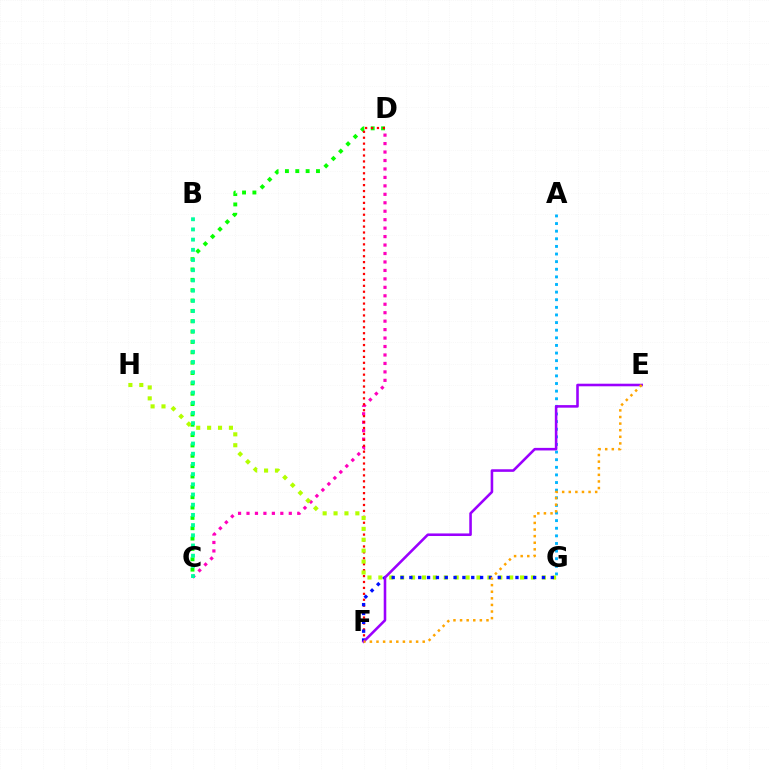{('A', 'G'): [{'color': '#00b5ff', 'line_style': 'dotted', 'thickness': 2.07}], ('C', 'D'): [{'color': '#ff00bd', 'line_style': 'dotted', 'thickness': 2.3}, {'color': '#08ff00', 'line_style': 'dotted', 'thickness': 2.81}], ('D', 'F'): [{'color': '#ff0000', 'line_style': 'dotted', 'thickness': 1.61}], ('G', 'H'): [{'color': '#b3ff00', 'line_style': 'dotted', 'thickness': 2.96}], ('B', 'C'): [{'color': '#00ff9d', 'line_style': 'dotted', 'thickness': 2.77}], ('F', 'G'): [{'color': '#0010ff', 'line_style': 'dotted', 'thickness': 2.4}], ('E', 'F'): [{'color': '#9b00ff', 'line_style': 'solid', 'thickness': 1.86}, {'color': '#ffa500', 'line_style': 'dotted', 'thickness': 1.79}]}